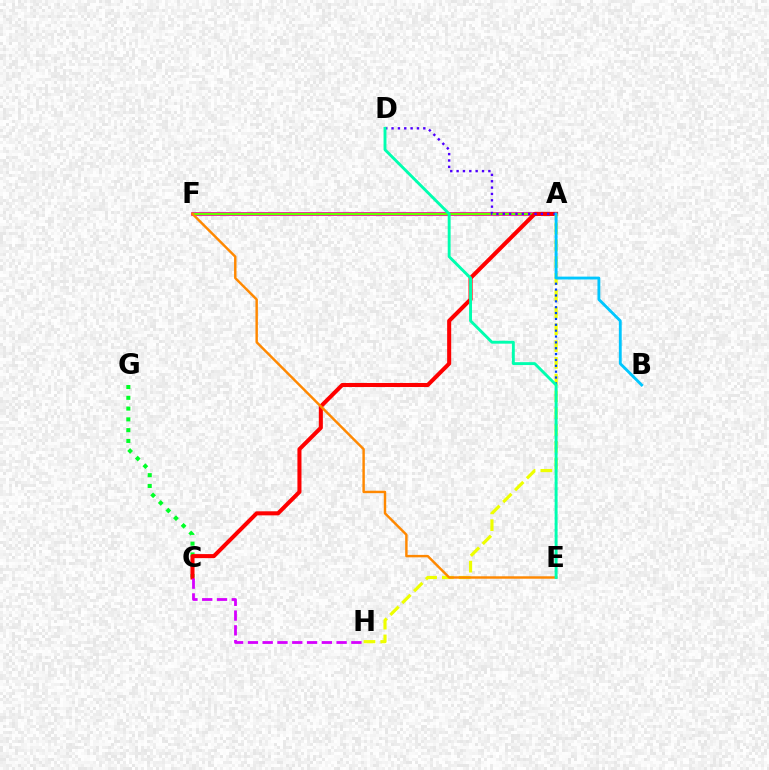{('A', 'F'): [{'color': '#ff00a0', 'line_style': 'solid', 'thickness': 2.7}, {'color': '#66ff00', 'line_style': 'solid', 'thickness': 1.62}], ('C', 'G'): [{'color': '#00ff27', 'line_style': 'dotted', 'thickness': 2.93}], ('A', 'C'): [{'color': '#ff0000', 'line_style': 'solid', 'thickness': 2.91}], ('A', 'H'): [{'color': '#eeff00', 'line_style': 'dashed', 'thickness': 2.28}], ('A', 'D'): [{'color': '#4f00ff', 'line_style': 'dotted', 'thickness': 1.73}], ('A', 'E'): [{'color': '#003fff', 'line_style': 'dotted', 'thickness': 1.59}], ('A', 'B'): [{'color': '#00c7ff', 'line_style': 'solid', 'thickness': 2.06}], ('E', 'F'): [{'color': '#ff8800', 'line_style': 'solid', 'thickness': 1.76}], ('D', 'E'): [{'color': '#00ffaf', 'line_style': 'solid', 'thickness': 2.08}], ('C', 'H'): [{'color': '#d600ff', 'line_style': 'dashed', 'thickness': 2.01}]}